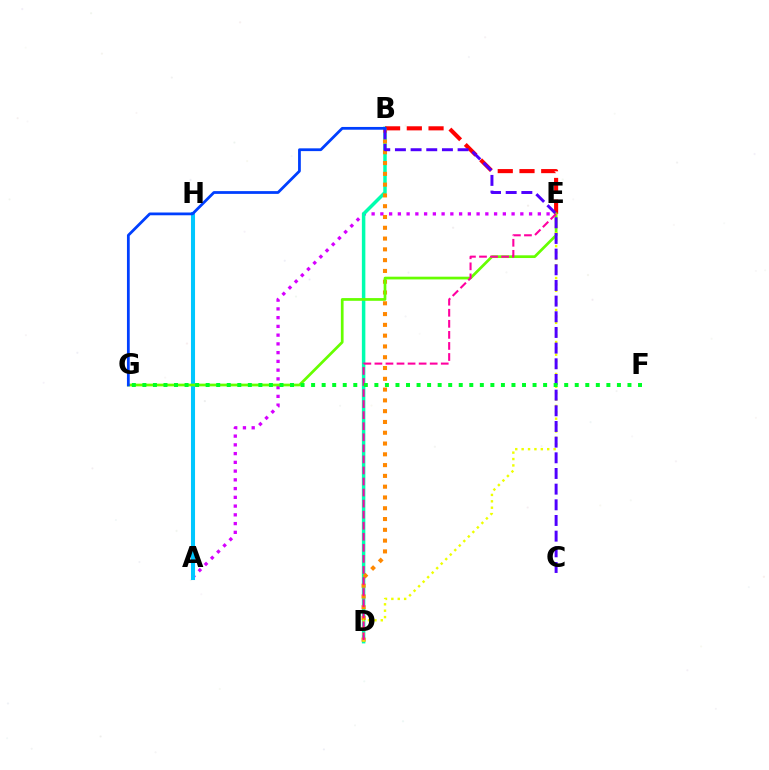{('A', 'E'): [{'color': '#d600ff', 'line_style': 'dotted', 'thickness': 2.38}], ('B', 'D'): [{'color': '#00ffaf', 'line_style': 'solid', 'thickness': 2.51}, {'color': '#ff8800', 'line_style': 'dotted', 'thickness': 2.93}], ('B', 'E'): [{'color': '#ff0000', 'line_style': 'dashed', 'thickness': 2.95}], ('A', 'H'): [{'color': '#00c7ff', 'line_style': 'solid', 'thickness': 2.93}], ('E', 'G'): [{'color': '#66ff00', 'line_style': 'solid', 'thickness': 1.96}], ('D', 'E'): [{'color': '#eeff00', 'line_style': 'dotted', 'thickness': 1.74}, {'color': '#ff00a0', 'line_style': 'dashed', 'thickness': 1.5}], ('B', 'C'): [{'color': '#4f00ff', 'line_style': 'dashed', 'thickness': 2.13}], ('F', 'G'): [{'color': '#00ff27', 'line_style': 'dotted', 'thickness': 2.87}], ('B', 'G'): [{'color': '#003fff', 'line_style': 'solid', 'thickness': 2.0}]}